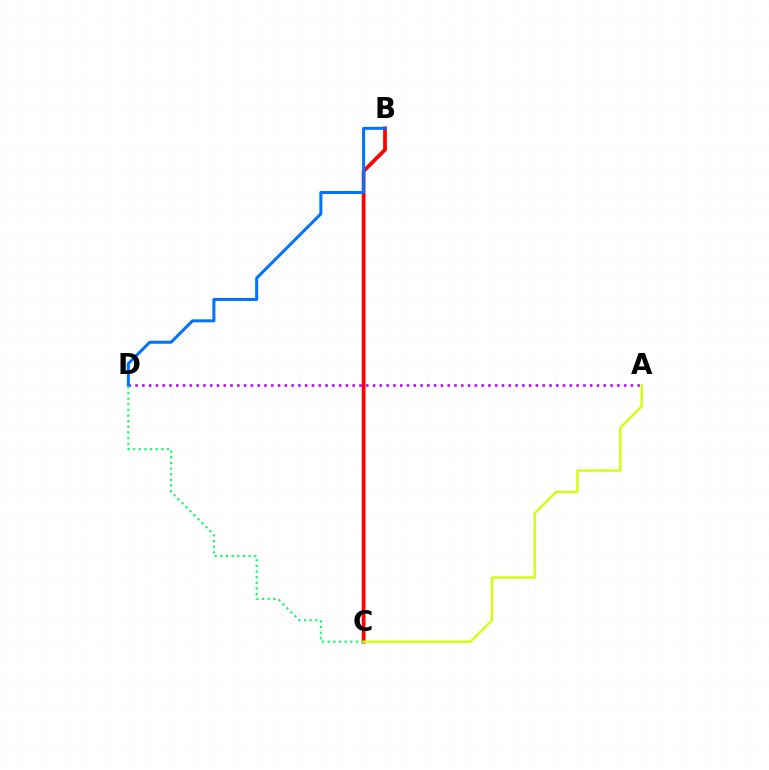{('B', 'C'): [{'color': '#ff0000', 'line_style': 'solid', 'thickness': 2.69}], ('A', 'D'): [{'color': '#b900ff', 'line_style': 'dotted', 'thickness': 1.84}], ('B', 'D'): [{'color': '#0074ff', 'line_style': 'solid', 'thickness': 2.18}], ('C', 'D'): [{'color': '#00ff5c', 'line_style': 'dotted', 'thickness': 1.53}], ('A', 'C'): [{'color': '#d1ff00', 'line_style': 'solid', 'thickness': 1.65}]}